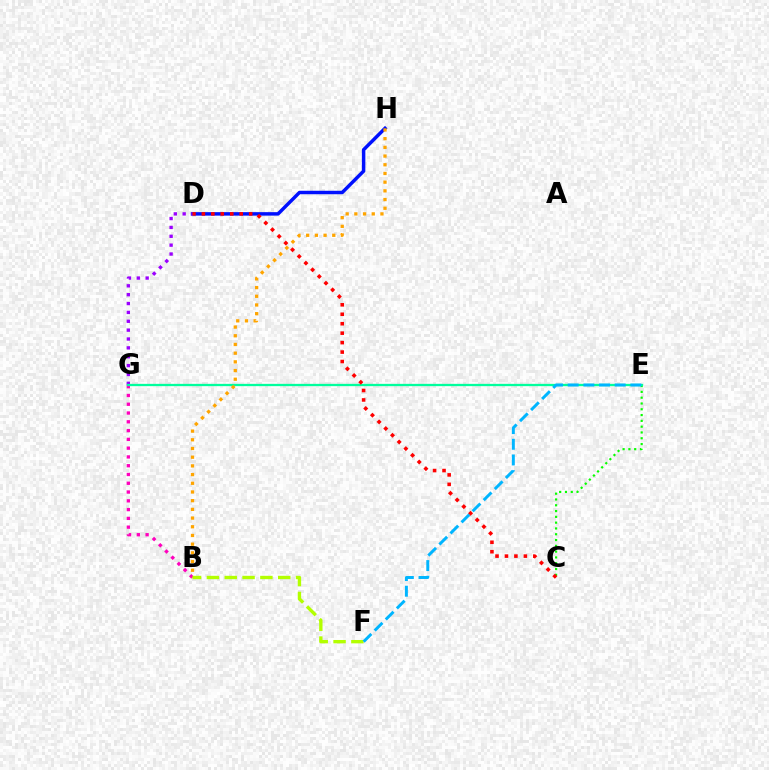{('B', 'G'): [{'color': '#ff00bd', 'line_style': 'dotted', 'thickness': 2.39}], ('C', 'E'): [{'color': '#08ff00', 'line_style': 'dotted', 'thickness': 1.57}], ('D', 'H'): [{'color': '#0010ff', 'line_style': 'solid', 'thickness': 2.49}], ('D', 'G'): [{'color': '#9b00ff', 'line_style': 'dotted', 'thickness': 2.41}], ('E', 'G'): [{'color': '#00ff9d', 'line_style': 'solid', 'thickness': 1.65}], ('C', 'D'): [{'color': '#ff0000', 'line_style': 'dotted', 'thickness': 2.57}], ('B', 'F'): [{'color': '#b3ff00', 'line_style': 'dashed', 'thickness': 2.42}], ('B', 'H'): [{'color': '#ffa500', 'line_style': 'dotted', 'thickness': 2.36}], ('E', 'F'): [{'color': '#00b5ff', 'line_style': 'dashed', 'thickness': 2.13}]}